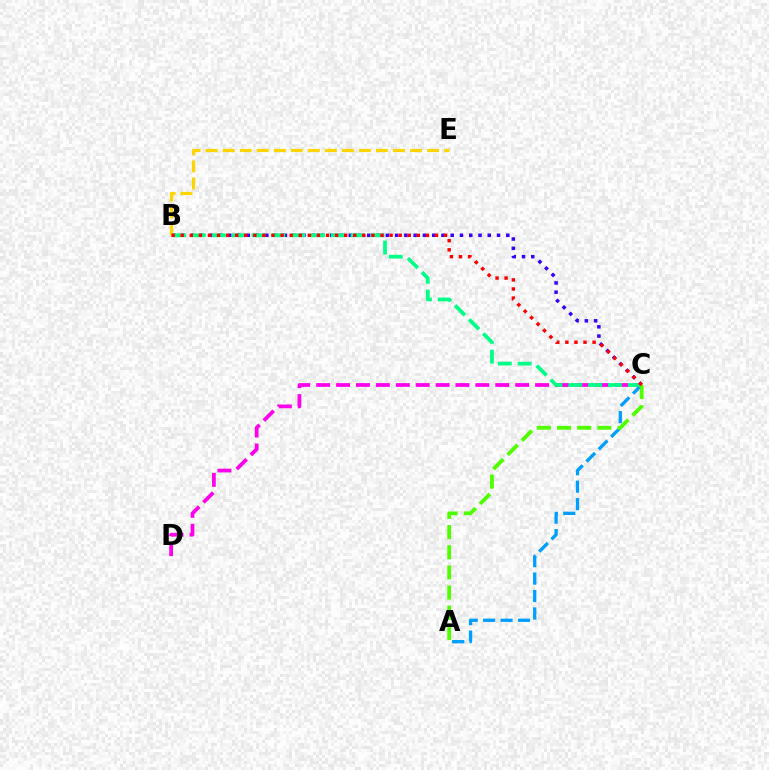{('A', 'C'): [{'color': '#009eff', 'line_style': 'dashed', 'thickness': 2.37}, {'color': '#4fff00', 'line_style': 'dashed', 'thickness': 2.74}], ('B', 'C'): [{'color': '#3700ff', 'line_style': 'dotted', 'thickness': 2.52}, {'color': '#00ff86', 'line_style': 'dashed', 'thickness': 2.69}, {'color': '#ff0000', 'line_style': 'dotted', 'thickness': 2.47}], ('B', 'E'): [{'color': '#ffd500', 'line_style': 'dashed', 'thickness': 2.31}], ('C', 'D'): [{'color': '#ff00ed', 'line_style': 'dashed', 'thickness': 2.7}]}